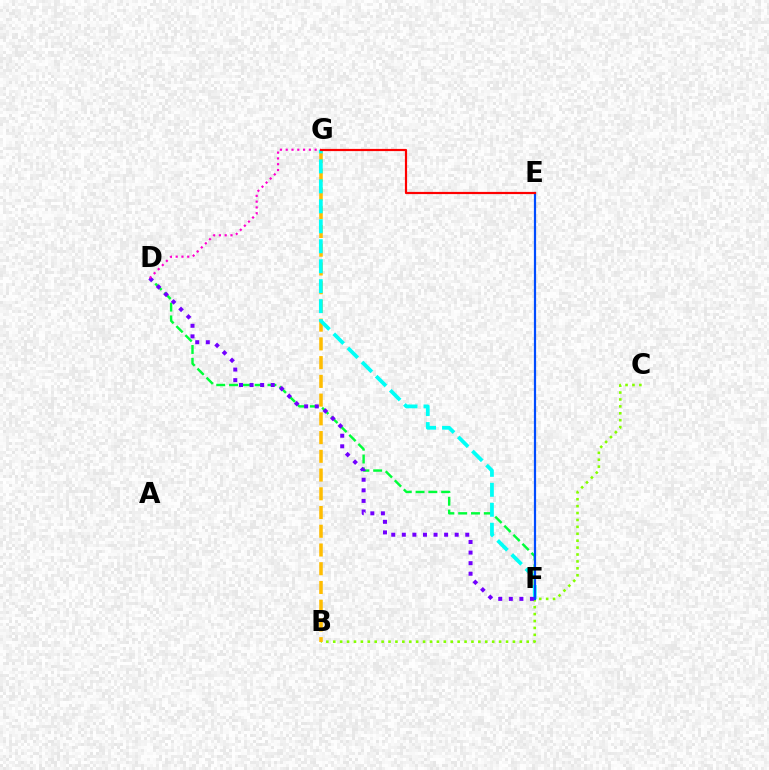{('D', 'F'): [{'color': '#00ff39', 'line_style': 'dashed', 'thickness': 1.74}, {'color': '#7200ff', 'line_style': 'dotted', 'thickness': 2.87}], ('B', 'C'): [{'color': '#84ff00', 'line_style': 'dotted', 'thickness': 1.88}], ('B', 'G'): [{'color': '#ffbd00', 'line_style': 'dashed', 'thickness': 2.55}], ('F', 'G'): [{'color': '#00fff6', 'line_style': 'dashed', 'thickness': 2.71}], ('E', 'F'): [{'color': '#004bff', 'line_style': 'solid', 'thickness': 1.59}], ('D', 'G'): [{'color': '#ff00cf', 'line_style': 'dotted', 'thickness': 1.57}], ('E', 'G'): [{'color': '#ff0000', 'line_style': 'solid', 'thickness': 1.58}]}